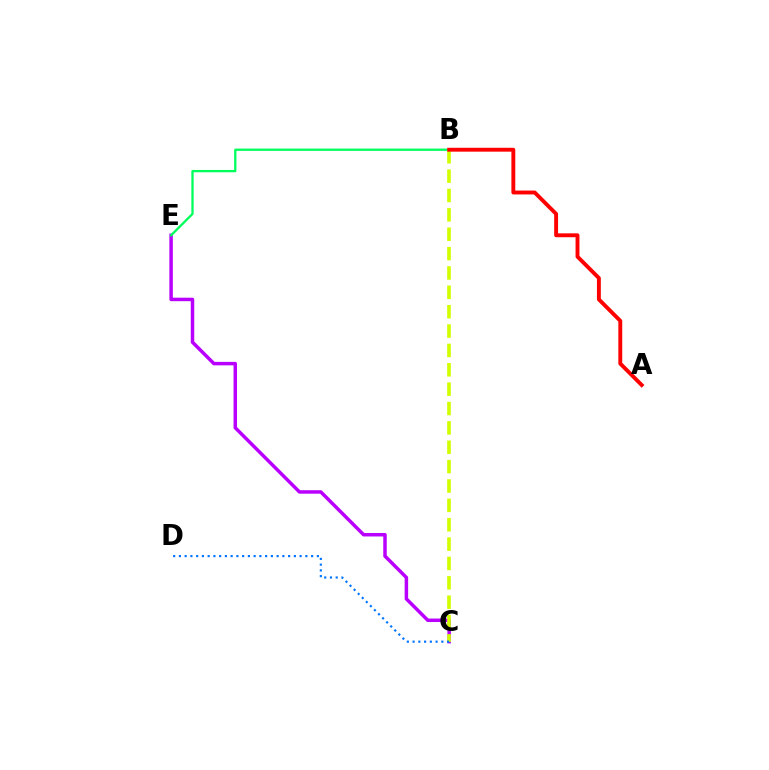{('C', 'E'): [{'color': '#b900ff', 'line_style': 'solid', 'thickness': 2.51}], ('B', 'E'): [{'color': '#00ff5c', 'line_style': 'solid', 'thickness': 1.66}], ('B', 'C'): [{'color': '#d1ff00', 'line_style': 'dashed', 'thickness': 2.63}], ('C', 'D'): [{'color': '#0074ff', 'line_style': 'dotted', 'thickness': 1.56}], ('A', 'B'): [{'color': '#ff0000', 'line_style': 'solid', 'thickness': 2.8}]}